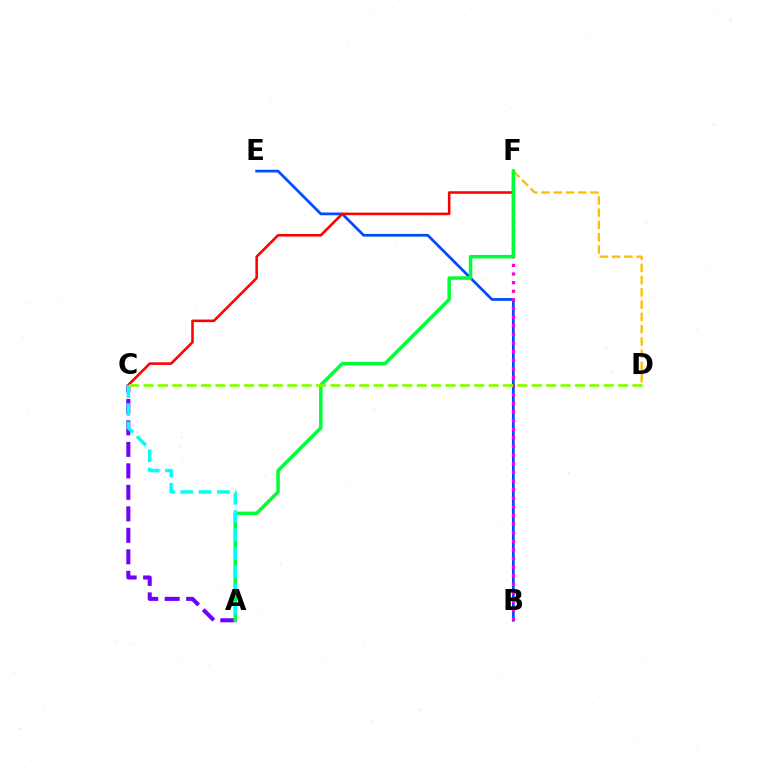{('D', 'F'): [{'color': '#ffbd00', 'line_style': 'dashed', 'thickness': 1.66}], ('B', 'E'): [{'color': '#004bff', 'line_style': 'solid', 'thickness': 1.96}], ('B', 'F'): [{'color': '#ff00cf', 'line_style': 'dotted', 'thickness': 2.34}], ('C', 'F'): [{'color': '#ff0000', 'line_style': 'solid', 'thickness': 1.85}], ('A', 'C'): [{'color': '#7200ff', 'line_style': 'dashed', 'thickness': 2.92}, {'color': '#00fff6', 'line_style': 'dashed', 'thickness': 2.49}], ('A', 'F'): [{'color': '#00ff39', 'line_style': 'solid', 'thickness': 2.53}], ('C', 'D'): [{'color': '#84ff00', 'line_style': 'dashed', 'thickness': 1.95}]}